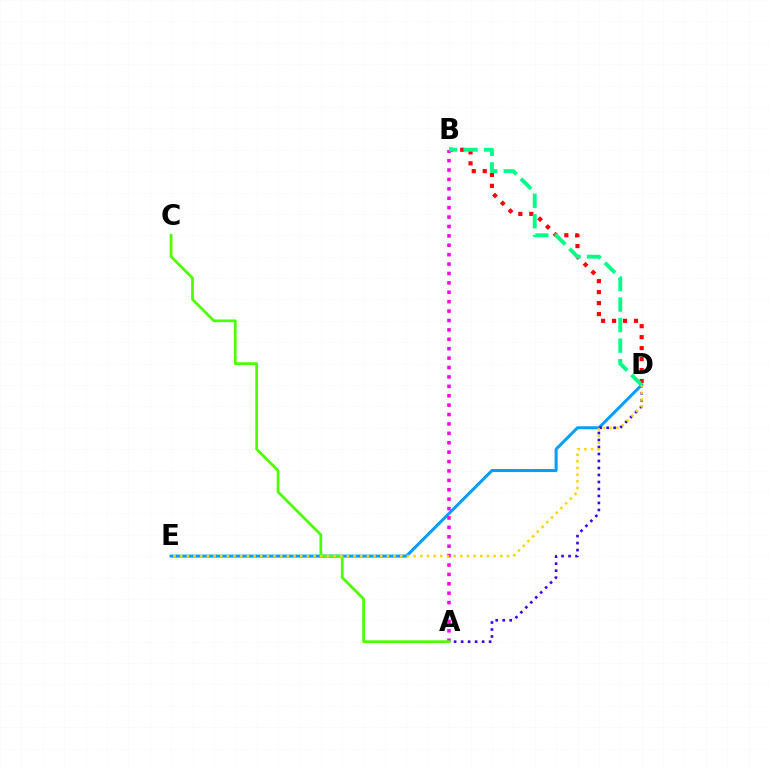{('B', 'D'): [{'color': '#ff0000', 'line_style': 'dotted', 'thickness': 2.98}, {'color': '#00ff86', 'line_style': 'dashed', 'thickness': 2.79}], ('D', 'E'): [{'color': '#009eff', 'line_style': 'solid', 'thickness': 2.18}, {'color': '#ffd500', 'line_style': 'dotted', 'thickness': 1.81}], ('A', 'D'): [{'color': '#3700ff', 'line_style': 'dotted', 'thickness': 1.9}], ('A', 'B'): [{'color': '#ff00ed', 'line_style': 'dotted', 'thickness': 2.56}], ('A', 'C'): [{'color': '#4fff00', 'line_style': 'solid', 'thickness': 1.98}]}